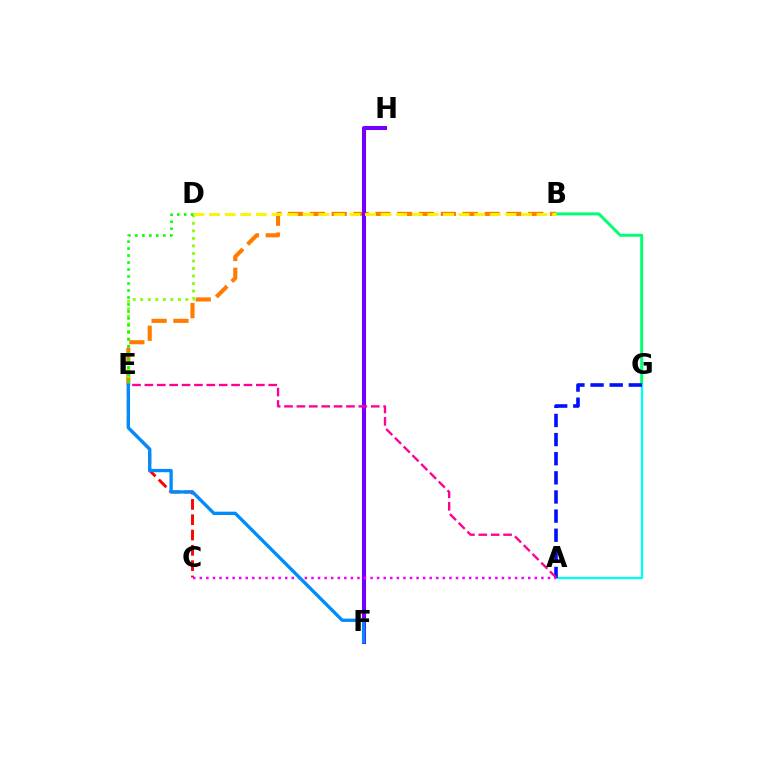{('B', 'E'): [{'color': '#ff7c00', 'line_style': 'dashed', 'thickness': 2.97}], ('F', 'H'): [{'color': '#7200ff', 'line_style': 'solid', 'thickness': 2.91}], ('B', 'G'): [{'color': '#00ff74', 'line_style': 'solid', 'thickness': 2.13}], ('A', 'G'): [{'color': '#00fff6', 'line_style': 'solid', 'thickness': 1.63}, {'color': '#0010ff', 'line_style': 'dashed', 'thickness': 2.6}], ('D', 'E'): [{'color': '#84ff00', 'line_style': 'dotted', 'thickness': 2.04}, {'color': '#08ff00', 'line_style': 'dotted', 'thickness': 1.9}], ('C', 'E'): [{'color': '#ff0000', 'line_style': 'dashed', 'thickness': 2.08}], ('A', 'C'): [{'color': '#ee00ff', 'line_style': 'dotted', 'thickness': 1.78}], ('B', 'D'): [{'color': '#fcf500', 'line_style': 'dashed', 'thickness': 2.12}], ('A', 'E'): [{'color': '#ff0094', 'line_style': 'dashed', 'thickness': 1.68}], ('E', 'F'): [{'color': '#008cff', 'line_style': 'solid', 'thickness': 2.4}]}